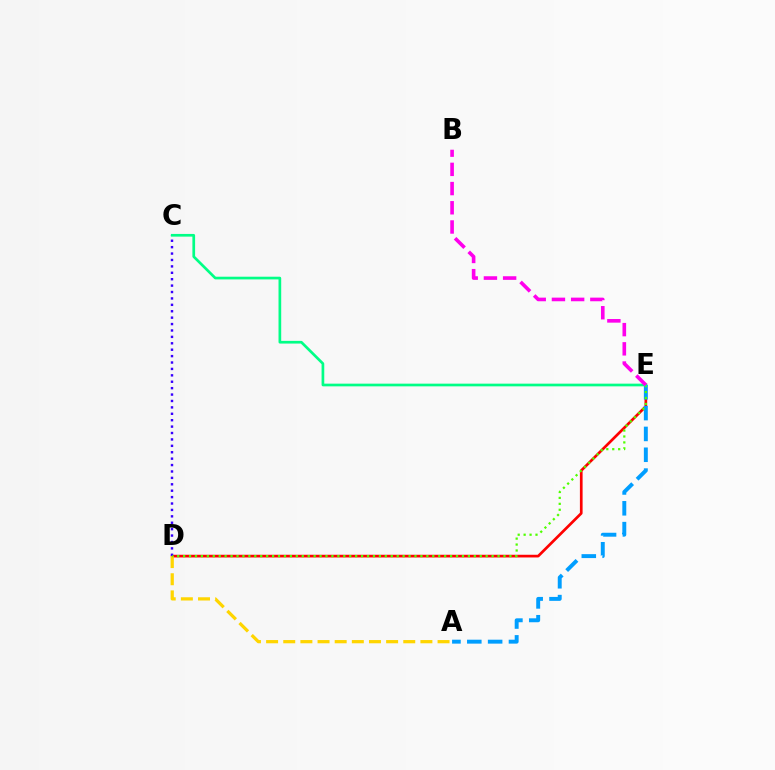{('D', 'E'): [{'color': '#ff0000', 'line_style': 'solid', 'thickness': 1.94}, {'color': '#4fff00', 'line_style': 'dotted', 'thickness': 1.61}], ('A', 'D'): [{'color': '#ffd500', 'line_style': 'dashed', 'thickness': 2.33}], ('C', 'D'): [{'color': '#3700ff', 'line_style': 'dotted', 'thickness': 1.74}], ('A', 'E'): [{'color': '#009eff', 'line_style': 'dashed', 'thickness': 2.83}], ('C', 'E'): [{'color': '#00ff86', 'line_style': 'solid', 'thickness': 1.94}], ('B', 'E'): [{'color': '#ff00ed', 'line_style': 'dashed', 'thickness': 2.61}]}